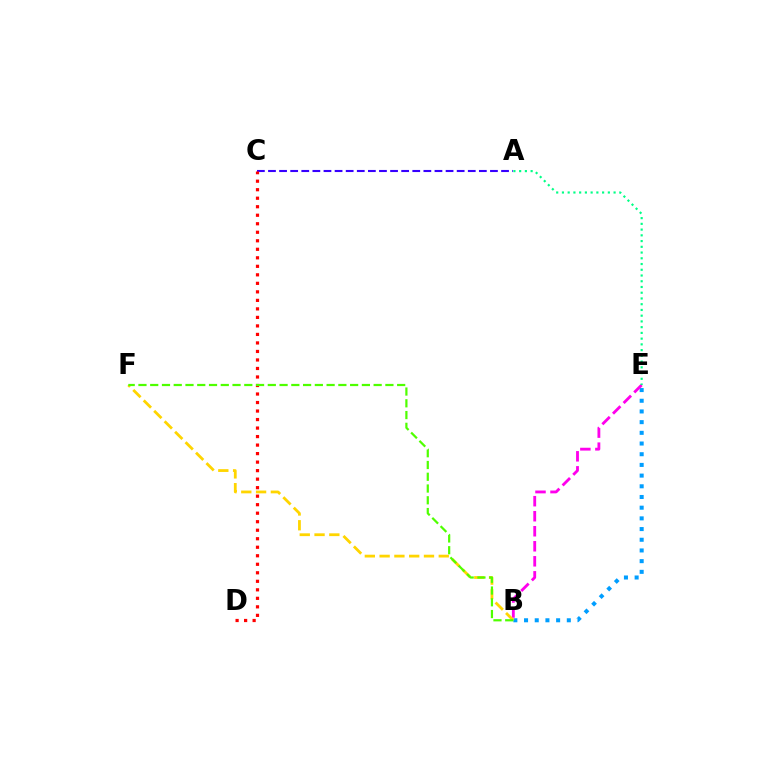{('B', 'E'): [{'color': '#009eff', 'line_style': 'dotted', 'thickness': 2.91}, {'color': '#ff00ed', 'line_style': 'dashed', 'thickness': 2.04}], ('A', 'C'): [{'color': '#3700ff', 'line_style': 'dashed', 'thickness': 1.51}], ('C', 'D'): [{'color': '#ff0000', 'line_style': 'dotted', 'thickness': 2.31}], ('B', 'F'): [{'color': '#ffd500', 'line_style': 'dashed', 'thickness': 2.01}, {'color': '#4fff00', 'line_style': 'dashed', 'thickness': 1.6}], ('A', 'E'): [{'color': '#00ff86', 'line_style': 'dotted', 'thickness': 1.56}]}